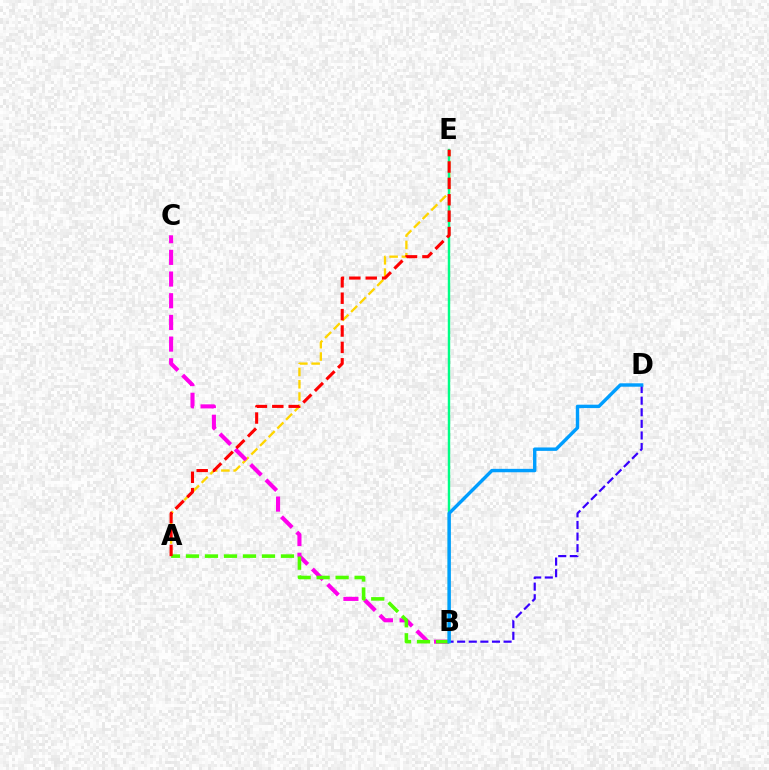{('A', 'E'): [{'color': '#ffd500', 'line_style': 'dashed', 'thickness': 1.67}, {'color': '#ff0000', 'line_style': 'dashed', 'thickness': 2.23}], ('B', 'C'): [{'color': '#ff00ed', 'line_style': 'dashed', 'thickness': 2.95}], ('B', 'D'): [{'color': '#3700ff', 'line_style': 'dashed', 'thickness': 1.58}, {'color': '#009eff', 'line_style': 'solid', 'thickness': 2.45}], ('A', 'B'): [{'color': '#4fff00', 'line_style': 'dashed', 'thickness': 2.58}], ('B', 'E'): [{'color': '#00ff86', 'line_style': 'solid', 'thickness': 1.75}]}